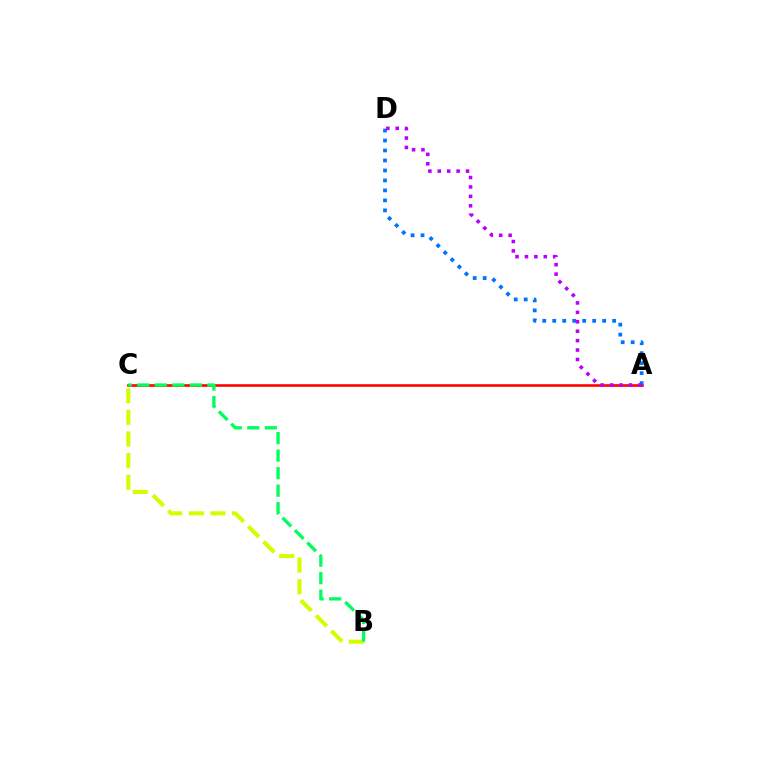{('B', 'C'): [{'color': '#d1ff00', 'line_style': 'dashed', 'thickness': 2.94}, {'color': '#00ff5c', 'line_style': 'dashed', 'thickness': 2.38}], ('A', 'C'): [{'color': '#ff0000', 'line_style': 'solid', 'thickness': 1.88}], ('A', 'D'): [{'color': '#0074ff', 'line_style': 'dotted', 'thickness': 2.71}, {'color': '#b900ff', 'line_style': 'dotted', 'thickness': 2.56}]}